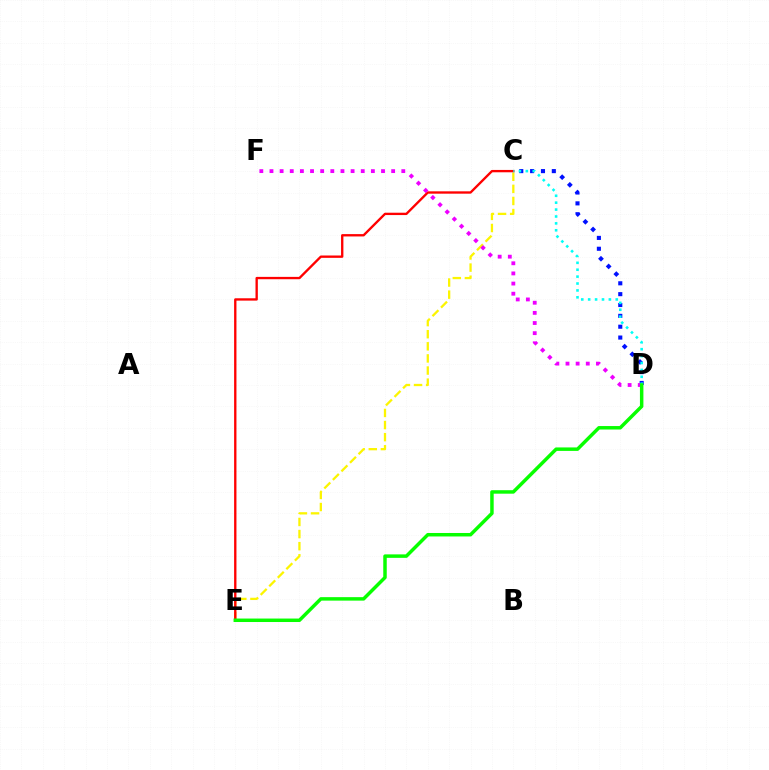{('C', 'D'): [{'color': '#0010ff', 'line_style': 'dotted', 'thickness': 2.95}, {'color': '#00fff6', 'line_style': 'dotted', 'thickness': 1.87}], ('C', 'E'): [{'color': '#fcf500', 'line_style': 'dashed', 'thickness': 1.64}, {'color': '#ff0000', 'line_style': 'solid', 'thickness': 1.69}], ('D', 'F'): [{'color': '#ee00ff', 'line_style': 'dotted', 'thickness': 2.75}], ('D', 'E'): [{'color': '#08ff00', 'line_style': 'solid', 'thickness': 2.5}]}